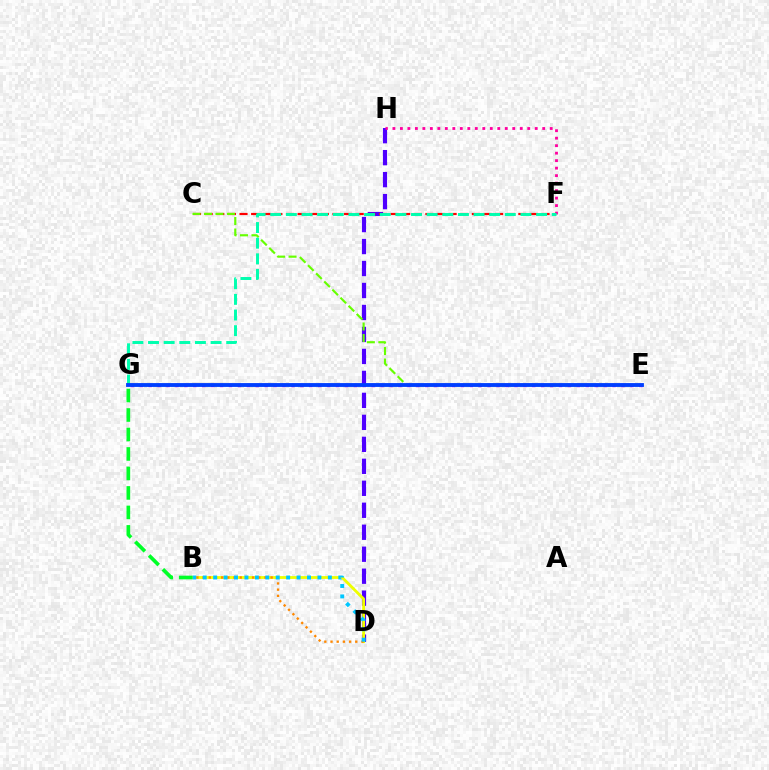{('D', 'H'): [{'color': '#4f00ff', 'line_style': 'dashed', 'thickness': 2.99}], ('C', 'F'): [{'color': '#ff0000', 'line_style': 'dashed', 'thickness': 1.58}], ('C', 'E'): [{'color': '#66ff00', 'line_style': 'dashed', 'thickness': 1.56}], ('E', 'G'): [{'color': '#d600ff', 'line_style': 'dotted', 'thickness': 2.42}, {'color': '#003fff', 'line_style': 'solid', 'thickness': 2.77}], ('B', 'D'): [{'color': '#eeff00', 'line_style': 'solid', 'thickness': 2.03}, {'color': '#ff8800', 'line_style': 'dotted', 'thickness': 1.68}, {'color': '#00c7ff', 'line_style': 'dotted', 'thickness': 2.83}], ('F', 'H'): [{'color': '#ff00a0', 'line_style': 'dotted', 'thickness': 2.04}], ('B', 'G'): [{'color': '#00ff27', 'line_style': 'dashed', 'thickness': 2.65}], ('F', 'G'): [{'color': '#00ffaf', 'line_style': 'dashed', 'thickness': 2.12}]}